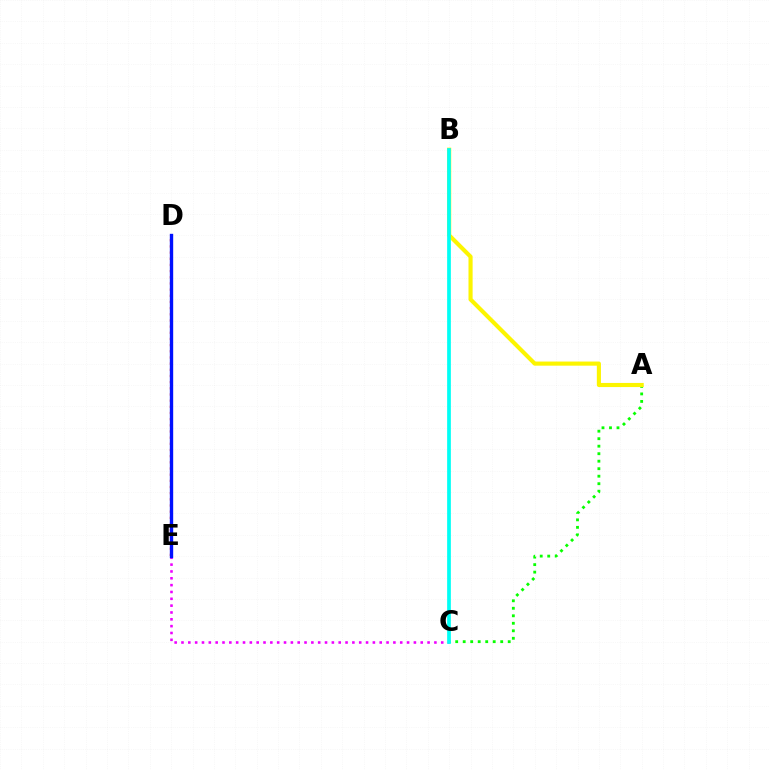{('A', 'C'): [{'color': '#08ff00', 'line_style': 'dotted', 'thickness': 2.04}], ('C', 'E'): [{'color': '#ee00ff', 'line_style': 'dotted', 'thickness': 1.86}], ('D', 'E'): [{'color': '#ff0000', 'line_style': 'dotted', 'thickness': 1.68}, {'color': '#0010ff', 'line_style': 'solid', 'thickness': 2.42}], ('A', 'B'): [{'color': '#fcf500', 'line_style': 'solid', 'thickness': 2.97}], ('B', 'C'): [{'color': '#00fff6', 'line_style': 'solid', 'thickness': 2.68}]}